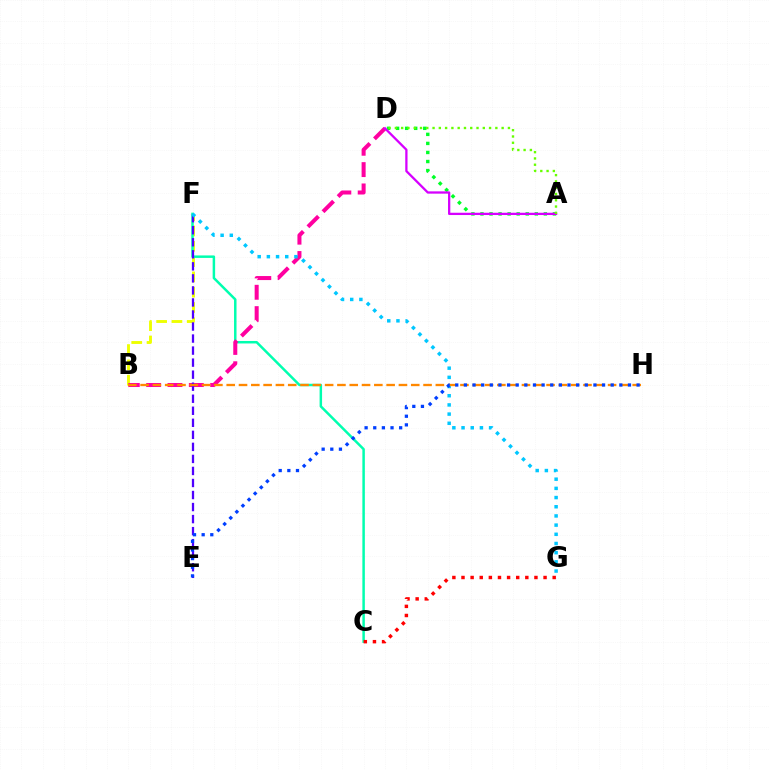{('B', 'F'): [{'color': '#eeff00', 'line_style': 'dashed', 'thickness': 2.08}], ('C', 'F'): [{'color': '#00ffaf', 'line_style': 'solid', 'thickness': 1.79}], ('B', 'D'): [{'color': '#ff00a0', 'line_style': 'dashed', 'thickness': 2.9}], ('A', 'D'): [{'color': '#00ff27', 'line_style': 'dotted', 'thickness': 2.46}, {'color': '#d600ff', 'line_style': 'solid', 'thickness': 1.64}, {'color': '#66ff00', 'line_style': 'dotted', 'thickness': 1.71}], ('E', 'F'): [{'color': '#4f00ff', 'line_style': 'dashed', 'thickness': 1.63}], ('C', 'G'): [{'color': '#ff0000', 'line_style': 'dotted', 'thickness': 2.48}], ('F', 'G'): [{'color': '#00c7ff', 'line_style': 'dotted', 'thickness': 2.5}], ('B', 'H'): [{'color': '#ff8800', 'line_style': 'dashed', 'thickness': 1.67}], ('E', 'H'): [{'color': '#003fff', 'line_style': 'dotted', 'thickness': 2.35}]}